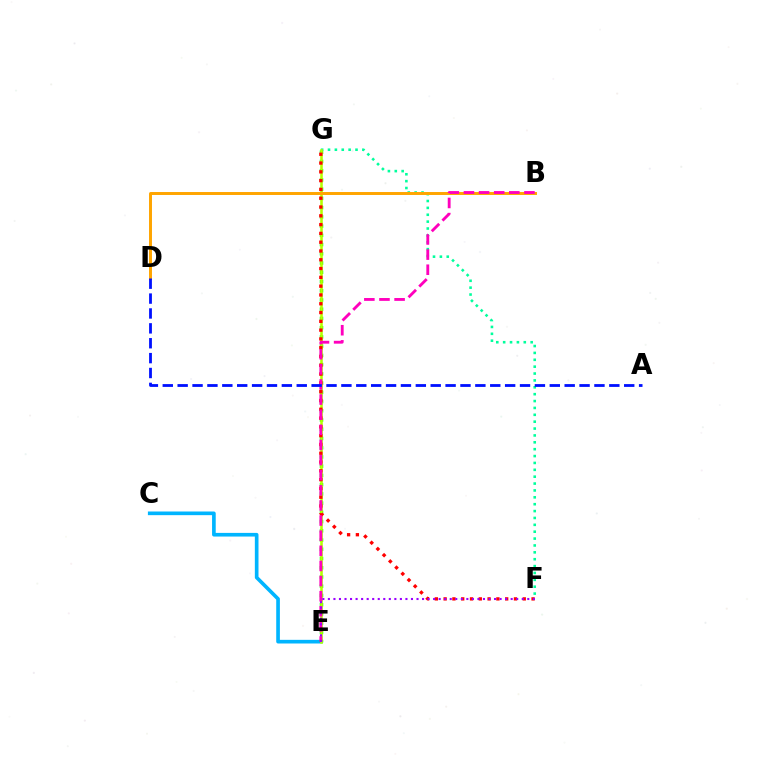{('C', 'E'): [{'color': '#00b5ff', 'line_style': 'solid', 'thickness': 2.63}], ('F', 'G'): [{'color': '#00ff9d', 'line_style': 'dotted', 'thickness': 1.87}, {'color': '#ff0000', 'line_style': 'dotted', 'thickness': 2.39}], ('E', 'G'): [{'color': '#08ff00', 'line_style': 'dotted', 'thickness': 2.51}, {'color': '#b3ff00', 'line_style': 'solid', 'thickness': 1.86}], ('B', 'D'): [{'color': '#ffa500', 'line_style': 'solid', 'thickness': 2.13}], ('B', 'E'): [{'color': '#ff00bd', 'line_style': 'dashed', 'thickness': 2.05}], ('A', 'D'): [{'color': '#0010ff', 'line_style': 'dashed', 'thickness': 2.02}], ('E', 'F'): [{'color': '#9b00ff', 'line_style': 'dotted', 'thickness': 1.5}]}